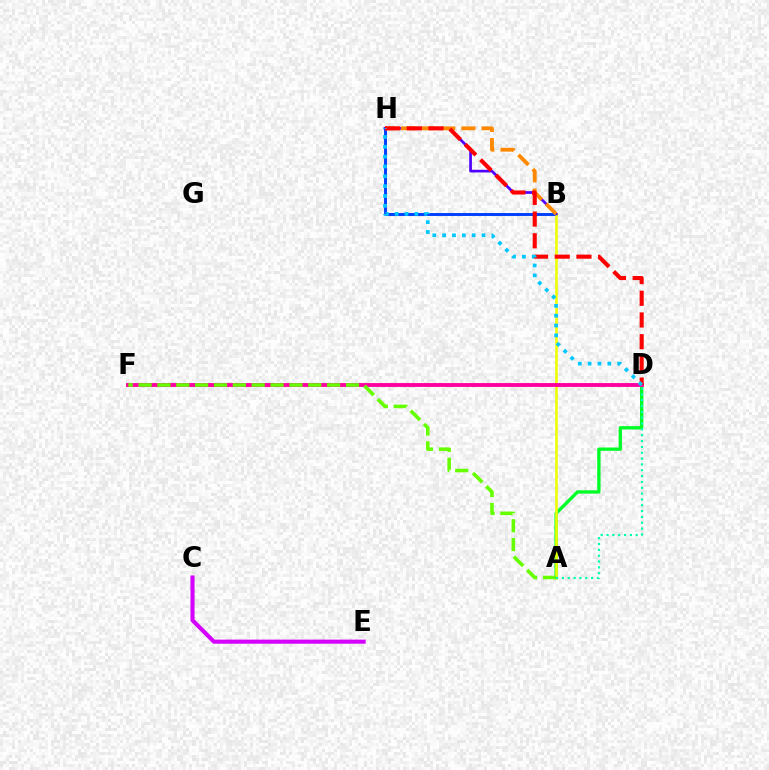{('B', 'H'): [{'color': '#003fff', 'line_style': 'solid', 'thickness': 2.11}, {'color': '#4f00ff', 'line_style': 'solid', 'thickness': 1.93}, {'color': '#ff8800', 'line_style': 'dashed', 'thickness': 2.74}], ('A', 'D'): [{'color': '#00ff27', 'line_style': 'solid', 'thickness': 2.39}, {'color': '#00ffaf', 'line_style': 'dotted', 'thickness': 1.59}], ('A', 'B'): [{'color': '#eeff00', 'line_style': 'solid', 'thickness': 1.85}], ('D', 'F'): [{'color': '#ff00a0', 'line_style': 'solid', 'thickness': 2.78}], ('A', 'F'): [{'color': '#66ff00', 'line_style': 'dashed', 'thickness': 2.56}], ('C', 'E'): [{'color': '#d600ff', 'line_style': 'solid', 'thickness': 2.95}], ('D', 'H'): [{'color': '#ff0000', 'line_style': 'dashed', 'thickness': 2.95}, {'color': '#00c7ff', 'line_style': 'dotted', 'thickness': 2.67}]}